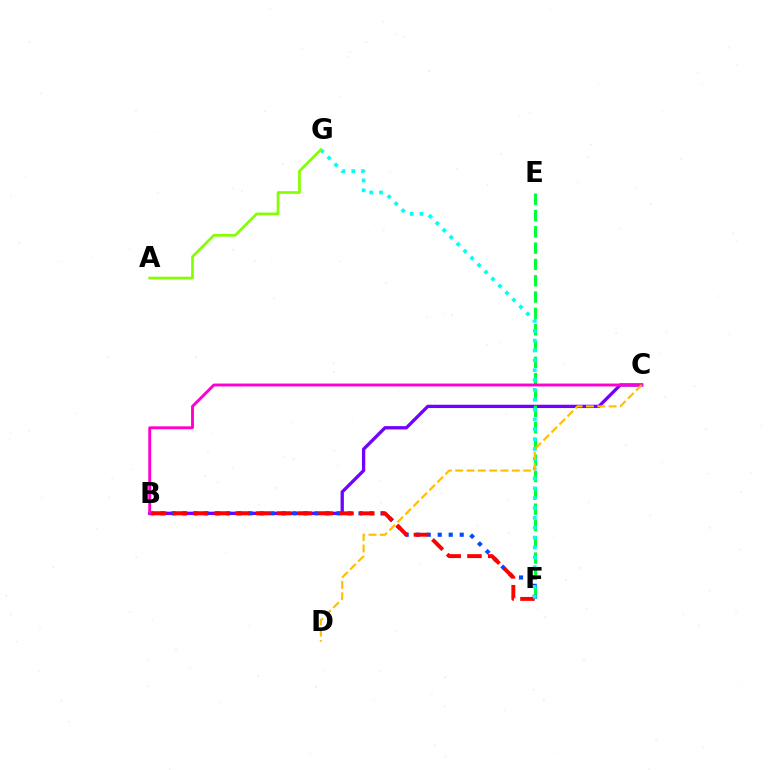{('B', 'C'): [{'color': '#7200ff', 'line_style': 'solid', 'thickness': 2.38}, {'color': '#ff00cf', 'line_style': 'solid', 'thickness': 2.09}], ('E', 'F'): [{'color': '#00ff39', 'line_style': 'dashed', 'thickness': 2.22}], ('B', 'F'): [{'color': '#004bff', 'line_style': 'dotted', 'thickness': 2.99}, {'color': '#ff0000', 'line_style': 'dashed', 'thickness': 2.83}], ('F', 'G'): [{'color': '#00fff6', 'line_style': 'dotted', 'thickness': 2.68}], ('C', 'D'): [{'color': '#ffbd00', 'line_style': 'dashed', 'thickness': 1.54}], ('A', 'G'): [{'color': '#84ff00', 'line_style': 'solid', 'thickness': 1.95}]}